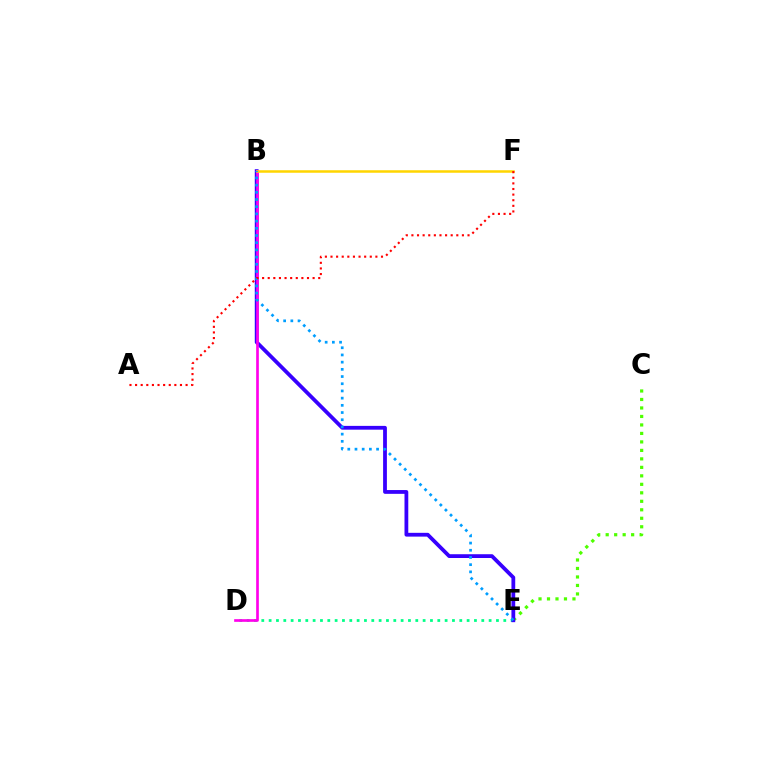{('C', 'E'): [{'color': '#4fff00', 'line_style': 'dotted', 'thickness': 2.31}], ('D', 'E'): [{'color': '#00ff86', 'line_style': 'dotted', 'thickness': 1.99}], ('B', 'E'): [{'color': '#3700ff', 'line_style': 'solid', 'thickness': 2.73}, {'color': '#009eff', 'line_style': 'dotted', 'thickness': 1.96}], ('B', 'D'): [{'color': '#ff00ed', 'line_style': 'solid', 'thickness': 1.92}], ('B', 'F'): [{'color': '#ffd500', 'line_style': 'solid', 'thickness': 1.81}], ('A', 'F'): [{'color': '#ff0000', 'line_style': 'dotted', 'thickness': 1.52}]}